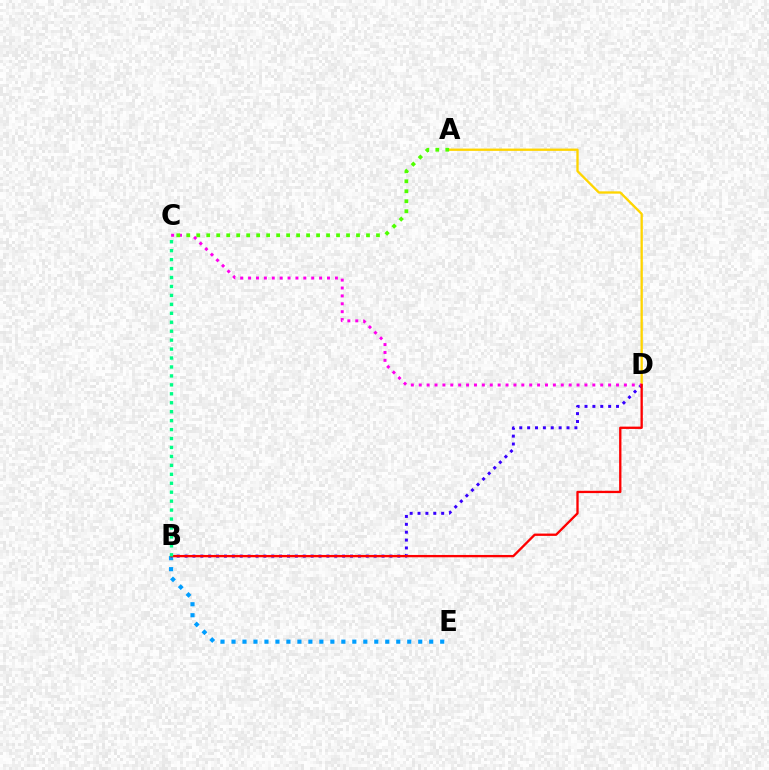{('B', 'E'): [{'color': '#009eff', 'line_style': 'dotted', 'thickness': 2.98}], ('A', 'D'): [{'color': '#ffd500', 'line_style': 'solid', 'thickness': 1.67}], ('B', 'D'): [{'color': '#3700ff', 'line_style': 'dotted', 'thickness': 2.14}, {'color': '#ff0000', 'line_style': 'solid', 'thickness': 1.67}], ('C', 'D'): [{'color': '#ff00ed', 'line_style': 'dotted', 'thickness': 2.14}], ('A', 'C'): [{'color': '#4fff00', 'line_style': 'dotted', 'thickness': 2.71}], ('B', 'C'): [{'color': '#00ff86', 'line_style': 'dotted', 'thickness': 2.43}]}